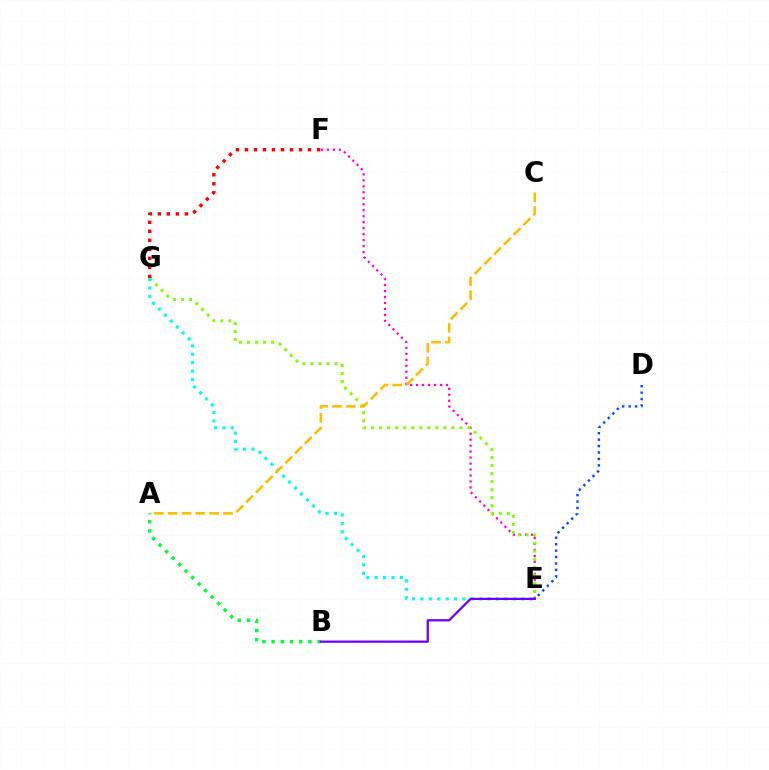{('E', 'F'): [{'color': '#ff00cf', 'line_style': 'dotted', 'thickness': 1.62}], ('E', 'G'): [{'color': '#84ff00', 'line_style': 'dotted', 'thickness': 2.18}, {'color': '#00fff6', 'line_style': 'dotted', 'thickness': 2.28}], ('A', 'C'): [{'color': '#ffbd00', 'line_style': 'dashed', 'thickness': 1.88}], ('D', 'E'): [{'color': '#004bff', 'line_style': 'dotted', 'thickness': 1.75}], ('F', 'G'): [{'color': '#ff0000', 'line_style': 'dotted', 'thickness': 2.45}], ('A', 'B'): [{'color': '#00ff39', 'line_style': 'dotted', 'thickness': 2.5}], ('B', 'E'): [{'color': '#7200ff', 'line_style': 'solid', 'thickness': 1.63}]}